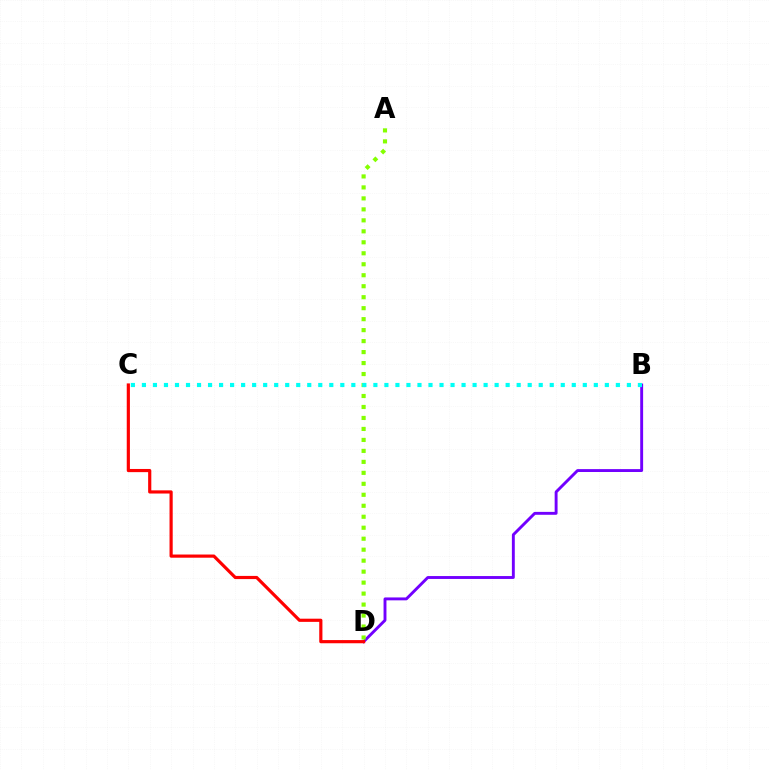{('B', 'D'): [{'color': '#7200ff', 'line_style': 'solid', 'thickness': 2.09}], ('A', 'D'): [{'color': '#84ff00', 'line_style': 'dotted', 'thickness': 2.98}], ('B', 'C'): [{'color': '#00fff6', 'line_style': 'dotted', 'thickness': 2.99}], ('C', 'D'): [{'color': '#ff0000', 'line_style': 'solid', 'thickness': 2.28}]}